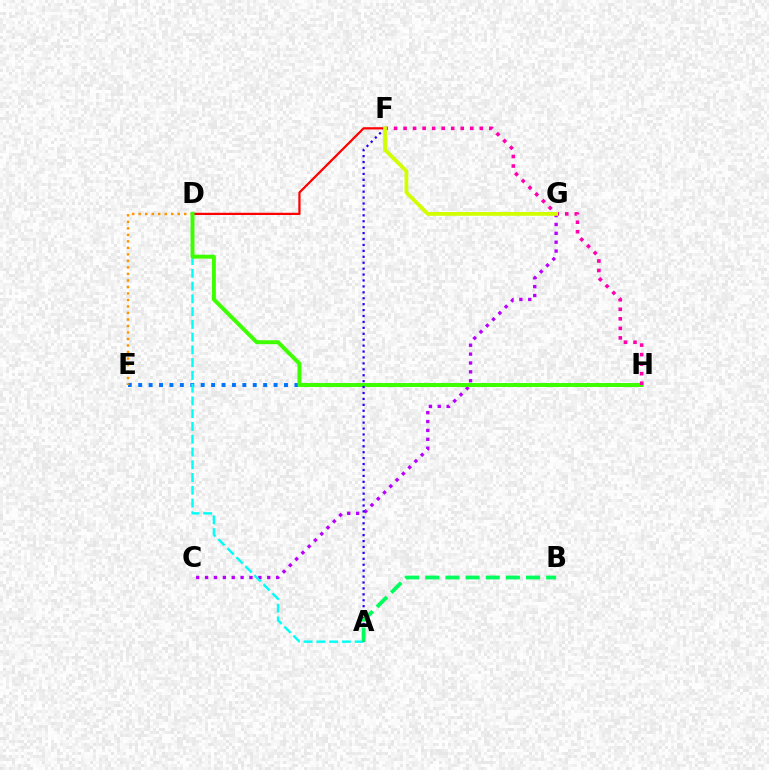{('E', 'H'): [{'color': '#0074ff', 'line_style': 'dotted', 'thickness': 2.83}], ('C', 'G'): [{'color': '#b900ff', 'line_style': 'dotted', 'thickness': 2.41}], ('D', 'F'): [{'color': '#ff0000', 'line_style': 'solid', 'thickness': 1.61}], ('A', 'D'): [{'color': '#00fff6', 'line_style': 'dashed', 'thickness': 1.73}], ('D', 'E'): [{'color': '#ff9400', 'line_style': 'dotted', 'thickness': 1.77}], ('D', 'H'): [{'color': '#3dff00', 'line_style': 'solid', 'thickness': 2.83}], ('A', 'F'): [{'color': '#2500ff', 'line_style': 'dotted', 'thickness': 1.61}], ('A', 'B'): [{'color': '#00ff5c', 'line_style': 'dashed', 'thickness': 2.74}], ('F', 'H'): [{'color': '#ff00ac', 'line_style': 'dotted', 'thickness': 2.59}], ('F', 'G'): [{'color': '#d1ff00', 'line_style': 'solid', 'thickness': 2.74}]}